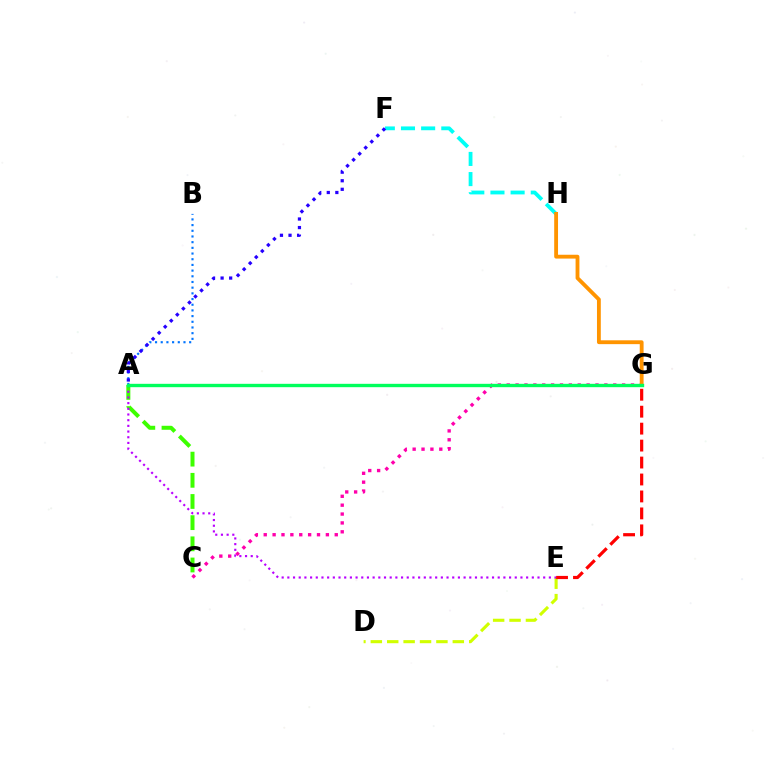{('C', 'G'): [{'color': '#ff00ac', 'line_style': 'dotted', 'thickness': 2.41}], ('F', 'H'): [{'color': '#00fff6', 'line_style': 'dashed', 'thickness': 2.74}], ('A', 'B'): [{'color': '#0074ff', 'line_style': 'dotted', 'thickness': 1.55}], ('D', 'E'): [{'color': '#d1ff00', 'line_style': 'dashed', 'thickness': 2.23}], ('A', 'C'): [{'color': '#3dff00', 'line_style': 'dashed', 'thickness': 2.88}], ('E', 'G'): [{'color': '#ff0000', 'line_style': 'dashed', 'thickness': 2.3}], ('A', 'F'): [{'color': '#2500ff', 'line_style': 'dotted', 'thickness': 2.33}], ('A', 'E'): [{'color': '#b900ff', 'line_style': 'dotted', 'thickness': 1.54}], ('G', 'H'): [{'color': '#ff9400', 'line_style': 'solid', 'thickness': 2.76}], ('A', 'G'): [{'color': '#00ff5c', 'line_style': 'solid', 'thickness': 2.43}]}